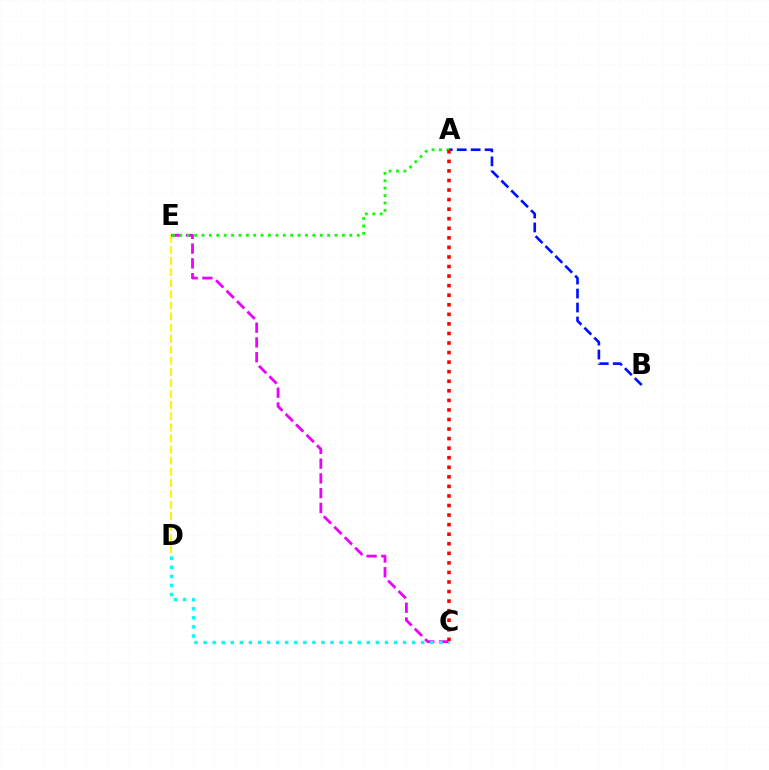{('D', 'E'): [{'color': '#fcf500', 'line_style': 'dashed', 'thickness': 1.51}], ('C', 'E'): [{'color': '#ee00ff', 'line_style': 'dashed', 'thickness': 2.01}], ('A', 'E'): [{'color': '#08ff00', 'line_style': 'dotted', 'thickness': 2.01}], ('A', 'B'): [{'color': '#0010ff', 'line_style': 'dashed', 'thickness': 1.9}], ('C', 'D'): [{'color': '#00fff6', 'line_style': 'dotted', 'thickness': 2.46}], ('A', 'C'): [{'color': '#ff0000', 'line_style': 'dotted', 'thickness': 2.6}]}